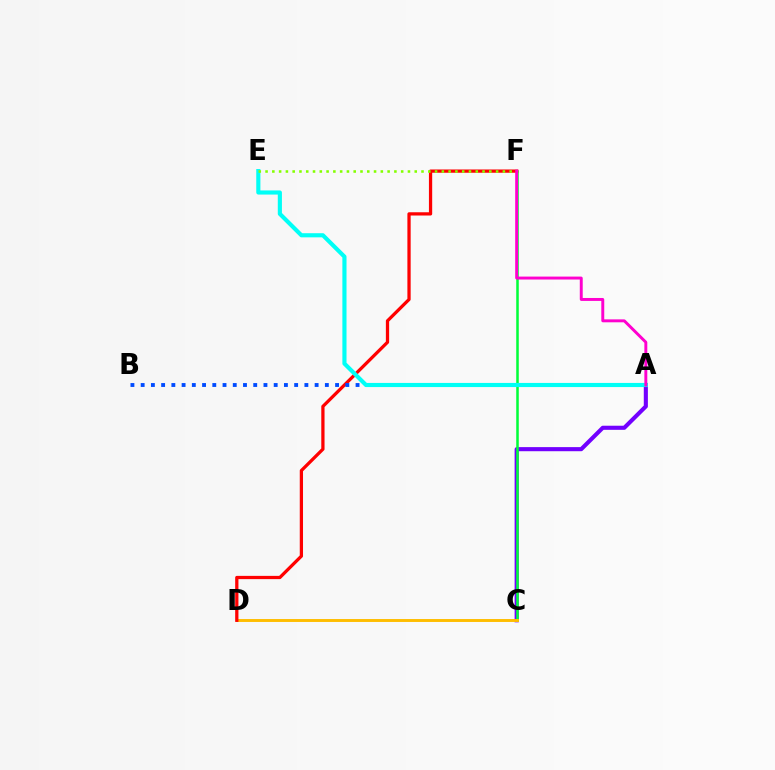{('A', 'C'): [{'color': '#7200ff', 'line_style': 'solid', 'thickness': 2.95}], ('C', 'F'): [{'color': '#00ff39', 'line_style': 'solid', 'thickness': 1.83}], ('C', 'D'): [{'color': '#ffbd00', 'line_style': 'solid', 'thickness': 2.1}], ('D', 'F'): [{'color': '#ff0000', 'line_style': 'solid', 'thickness': 2.34}], ('A', 'B'): [{'color': '#004bff', 'line_style': 'dotted', 'thickness': 2.78}], ('A', 'E'): [{'color': '#00fff6', 'line_style': 'solid', 'thickness': 2.98}], ('E', 'F'): [{'color': '#84ff00', 'line_style': 'dotted', 'thickness': 1.84}], ('A', 'F'): [{'color': '#ff00cf', 'line_style': 'solid', 'thickness': 2.11}]}